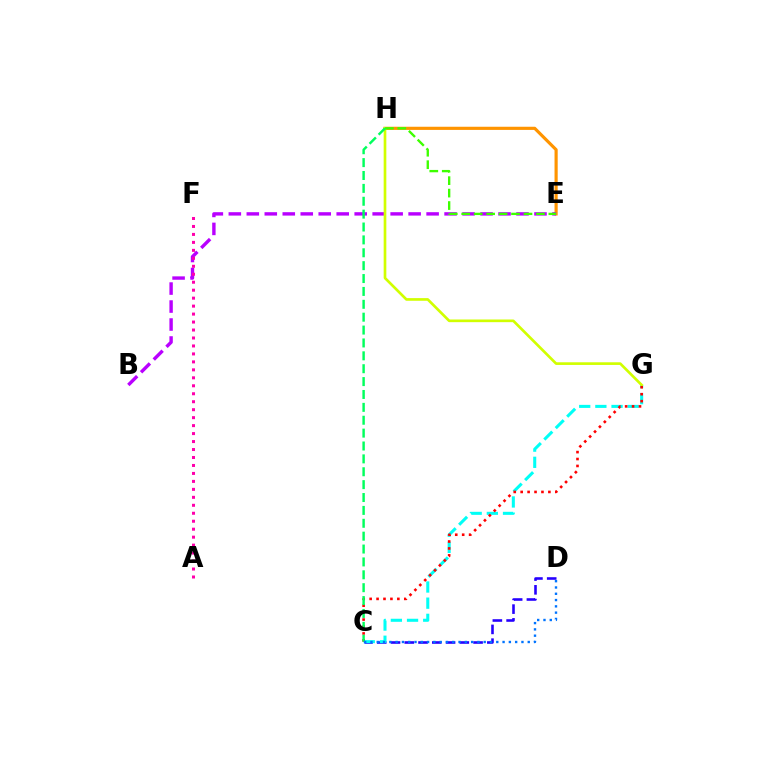{('C', 'D'): [{'color': '#2500ff', 'line_style': 'dashed', 'thickness': 1.87}, {'color': '#0074ff', 'line_style': 'dotted', 'thickness': 1.71}], ('C', 'G'): [{'color': '#00fff6', 'line_style': 'dashed', 'thickness': 2.2}, {'color': '#ff0000', 'line_style': 'dotted', 'thickness': 1.88}], ('E', 'H'): [{'color': '#ff9400', 'line_style': 'solid', 'thickness': 2.27}, {'color': '#3dff00', 'line_style': 'dashed', 'thickness': 1.69}], ('B', 'E'): [{'color': '#b900ff', 'line_style': 'dashed', 'thickness': 2.44}], ('G', 'H'): [{'color': '#d1ff00', 'line_style': 'solid', 'thickness': 1.92}], ('A', 'F'): [{'color': '#ff00ac', 'line_style': 'dotted', 'thickness': 2.16}], ('C', 'H'): [{'color': '#00ff5c', 'line_style': 'dashed', 'thickness': 1.75}]}